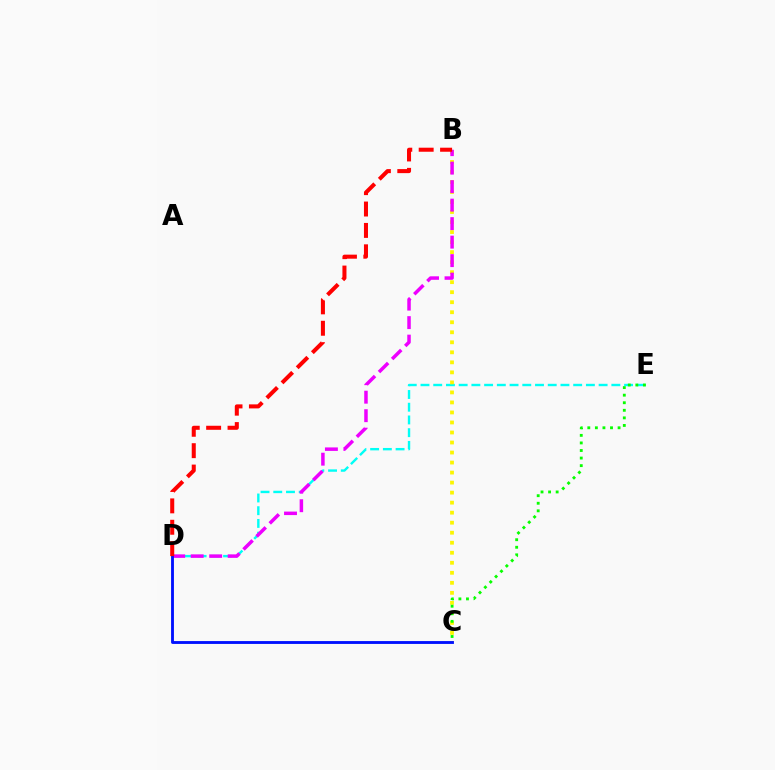{('D', 'E'): [{'color': '#00fff6', 'line_style': 'dashed', 'thickness': 1.73}], ('B', 'C'): [{'color': '#fcf500', 'line_style': 'dotted', 'thickness': 2.72}], ('B', 'D'): [{'color': '#ee00ff', 'line_style': 'dashed', 'thickness': 2.51}, {'color': '#ff0000', 'line_style': 'dashed', 'thickness': 2.91}], ('C', 'D'): [{'color': '#0010ff', 'line_style': 'solid', 'thickness': 2.05}], ('C', 'E'): [{'color': '#08ff00', 'line_style': 'dotted', 'thickness': 2.06}]}